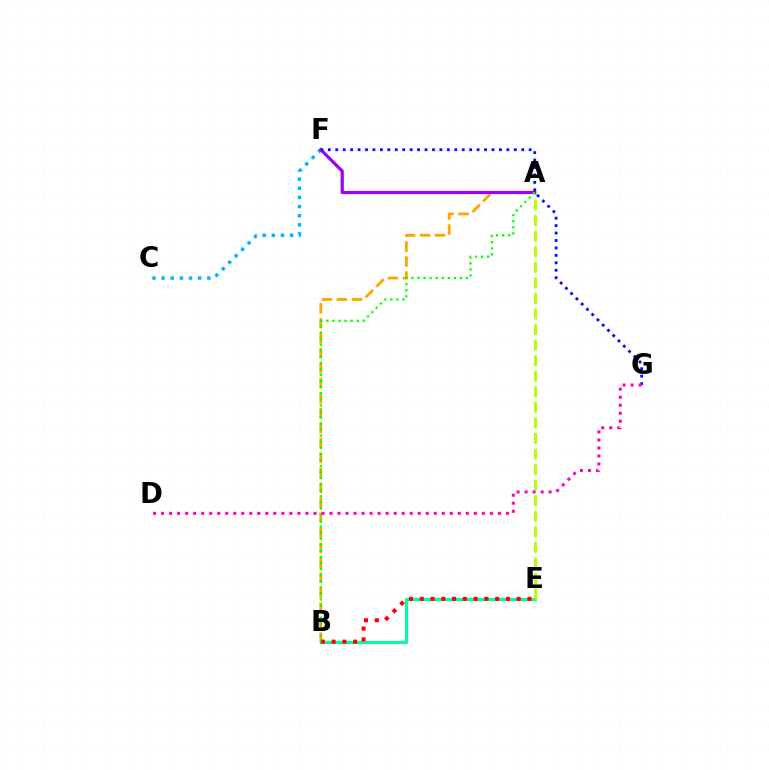{('B', 'E'): [{'color': '#00ff9d', 'line_style': 'solid', 'thickness': 2.26}, {'color': '#ff0000', 'line_style': 'dotted', 'thickness': 2.92}], ('A', 'B'): [{'color': '#ffa500', 'line_style': 'dashed', 'thickness': 2.03}, {'color': '#08ff00', 'line_style': 'dotted', 'thickness': 1.65}], ('A', 'E'): [{'color': '#b3ff00', 'line_style': 'dashed', 'thickness': 2.11}], ('C', 'F'): [{'color': '#00b5ff', 'line_style': 'dotted', 'thickness': 2.48}], ('A', 'F'): [{'color': '#9b00ff', 'line_style': 'solid', 'thickness': 2.29}], ('F', 'G'): [{'color': '#0010ff', 'line_style': 'dotted', 'thickness': 2.02}], ('D', 'G'): [{'color': '#ff00bd', 'line_style': 'dotted', 'thickness': 2.18}]}